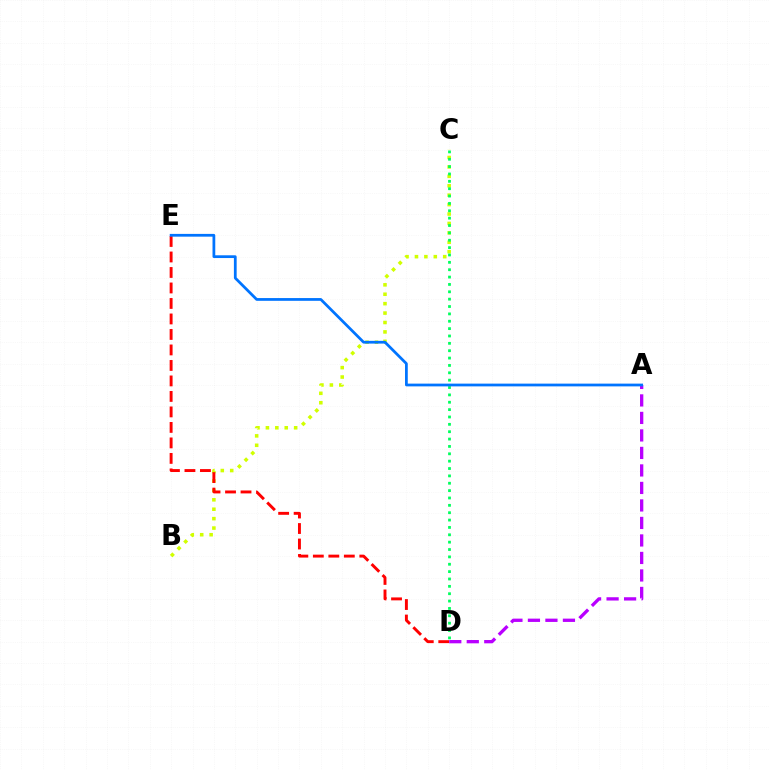{('B', 'C'): [{'color': '#d1ff00', 'line_style': 'dotted', 'thickness': 2.56}], ('C', 'D'): [{'color': '#00ff5c', 'line_style': 'dotted', 'thickness': 2.0}], ('D', 'E'): [{'color': '#ff0000', 'line_style': 'dashed', 'thickness': 2.1}], ('A', 'D'): [{'color': '#b900ff', 'line_style': 'dashed', 'thickness': 2.38}], ('A', 'E'): [{'color': '#0074ff', 'line_style': 'solid', 'thickness': 1.98}]}